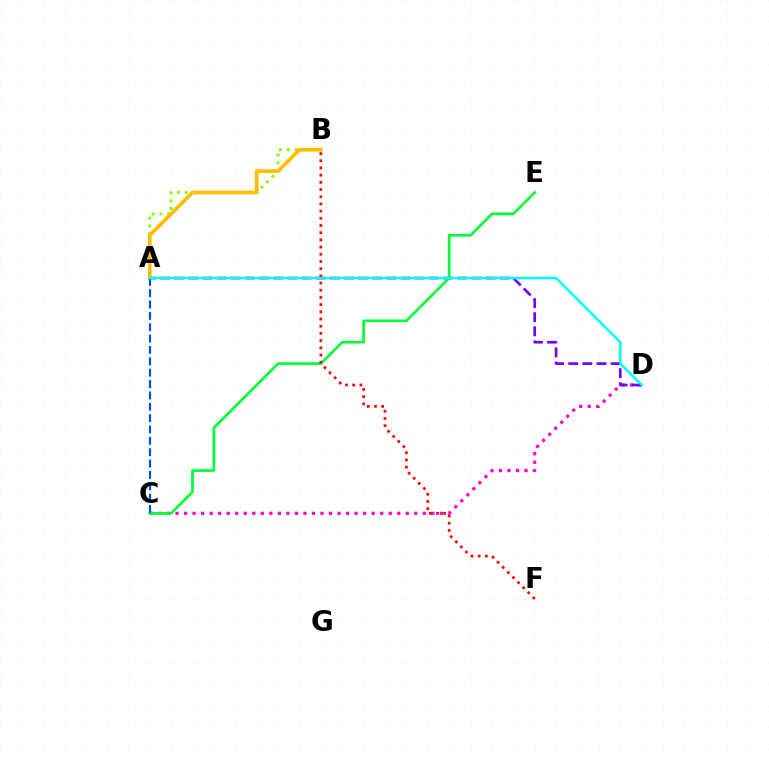{('C', 'D'): [{'color': '#ff00cf', 'line_style': 'dotted', 'thickness': 2.32}], ('A', 'D'): [{'color': '#7200ff', 'line_style': 'dashed', 'thickness': 1.92}, {'color': '#00fff6', 'line_style': 'solid', 'thickness': 1.79}], ('A', 'B'): [{'color': '#84ff00', 'line_style': 'dotted', 'thickness': 2.11}, {'color': '#ffbd00', 'line_style': 'solid', 'thickness': 2.71}], ('C', 'E'): [{'color': '#00ff39', 'line_style': 'solid', 'thickness': 1.94}], ('B', 'F'): [{'color': '#ff0000', 'line_style': 'dotted', 'thickness': 1.95}], ('A', 'C'): [{'color': '#004bff', 'line_style': 'dashed', 'thickness': 1.54}]}